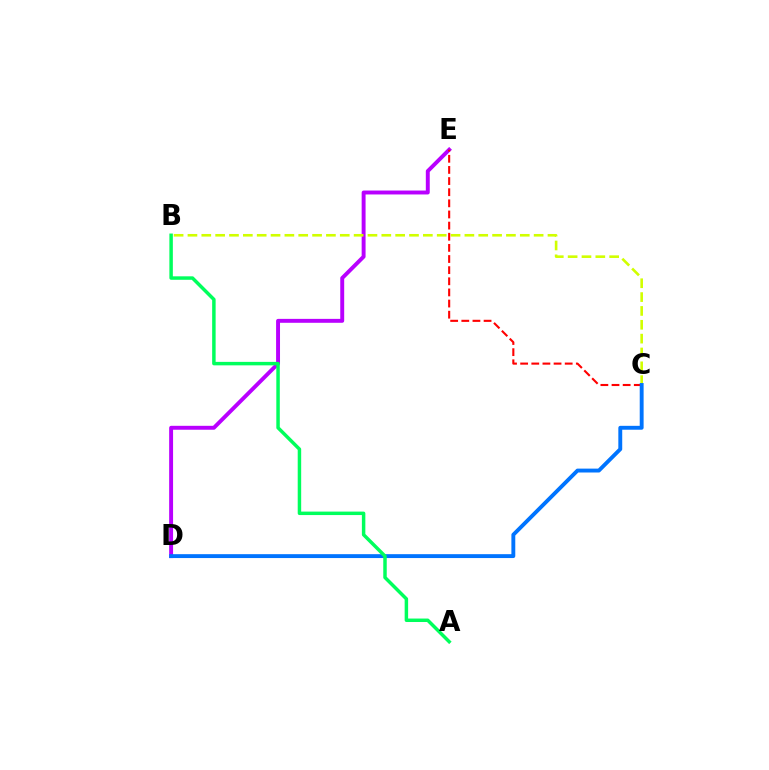{('D', 'E'): [{'color': '#b900ff', 'line_style': 'solid', 'thickness': 2.82}], ('B', 'C'): [{'color': '#d1ff00', 'line_style': 'dashed', 'thickness': 1.88}], ('C', 'E'): [{'color': '#ff0000', 'line_style': 'dashed', 'thickness': 1.51}], ('C', 'D'): [{'color': '#0074ff', 'line_style': 'solid', 'thickness': 2.8}], ('A', 'B'): [{'color': '#00ff5c', 'line_style': 'solid', 'thickness': 2.5}]}